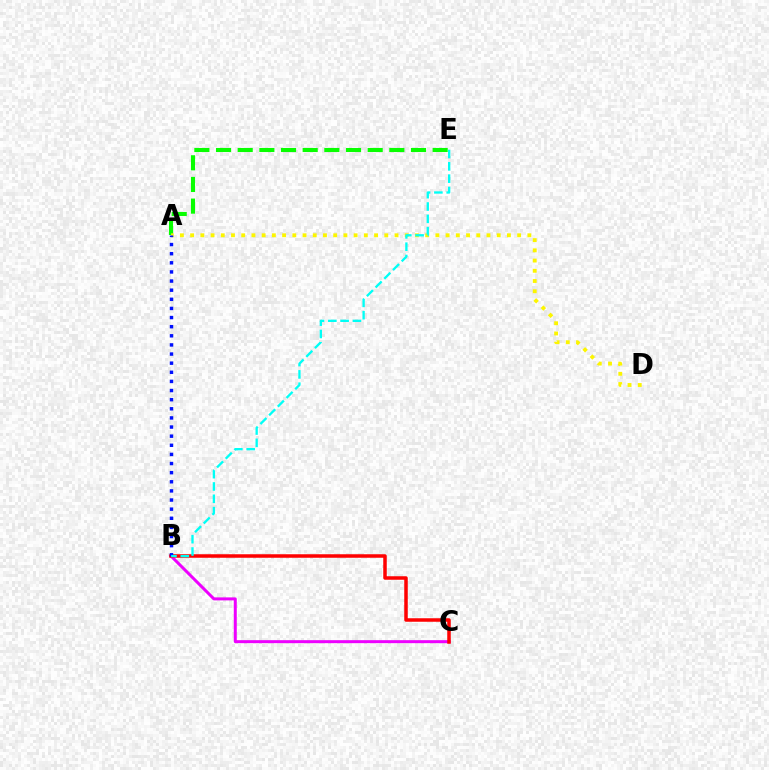{('B', 'C'): [{'color': '#ee00ff', 'line_style': 'solid', 'thickness': 2.16}, {'color': '#ff0000', 'line_style': 'solid', 'thickness': 2.52}], ('A', 'E'): [{'color': '#08ff00', 'line_style': 'dashed', 'thickness': 2.94}], ('A', 'D'): [{'color': '#fcf500', 'line_style': 'dotted', 'thickness': 2.78}], ('A', 'B'): [{'color': '#0010ff', 'line_style': 'dotted', 'thickness': 2.48}], ('B', 'E'): [{'color': '#00fff6', 'line_style': 'dashed', 'thickness': 1.67}]}